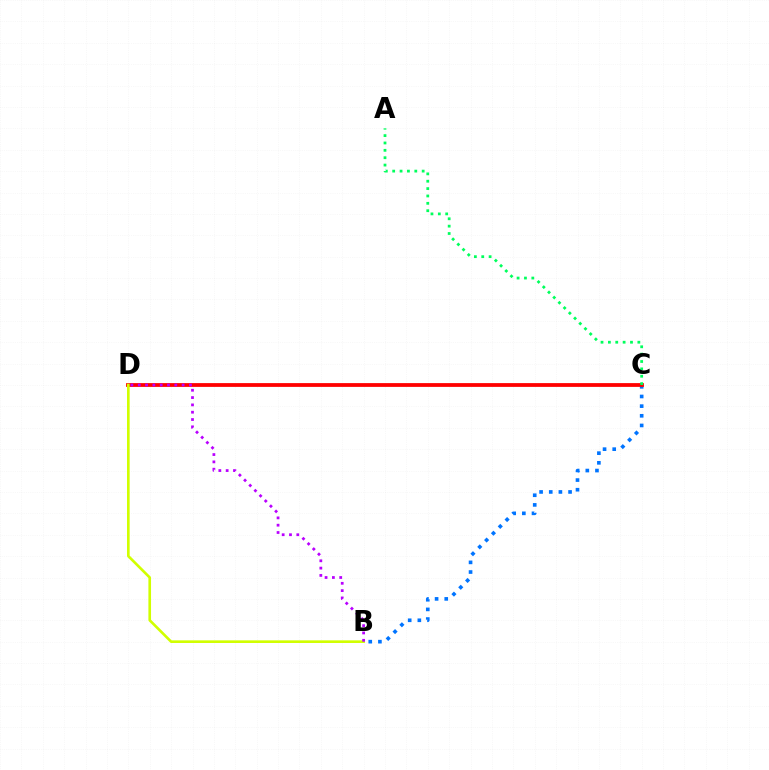{('B', 'C'): [{'color': '#0074ff', 'line_style': 'dotted', 'thickness': 2.62}], ('C', 'D'): [{'color': '#ff0000', 'line_style': 'solid', 'thickness': 2.72}], ('B', 'D'): [{'color': '#d1ff00', 'line_style': 'solid', 'thickness': 1.9}, {'color': '#b900ff', 'line_style': 'dotted', 'thickness': 1.99}], ('A', 'C'): [{'color': '#00ff5c', 'line_style': 'dotted', 'thickness': 2.0}]}